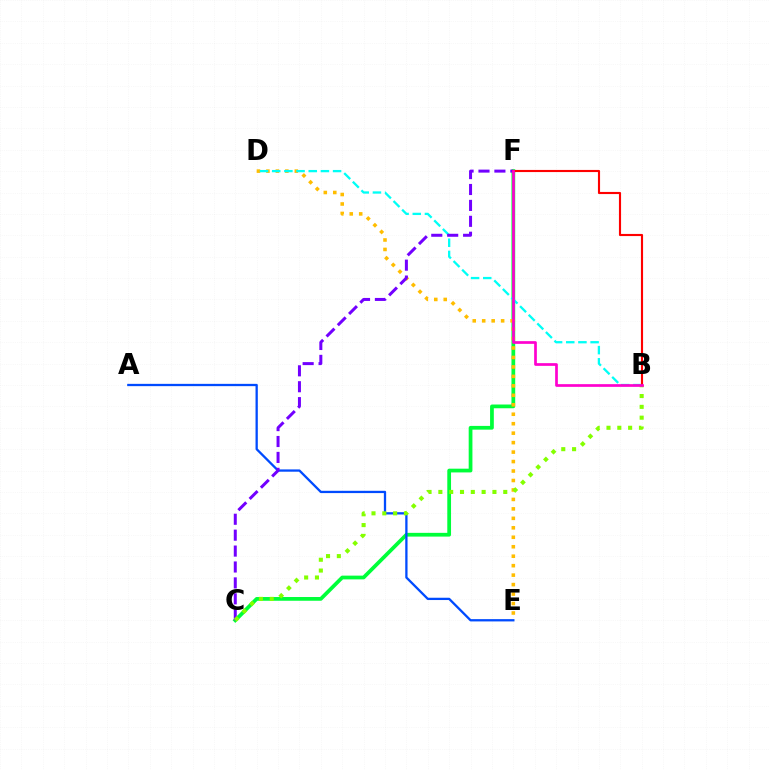{('C', 'F'): [{'color': '#00ff39', 'line_style': 'solid', 'thickness': 2.7}, {'color': '#7200ff', 'line_style': 'dashed', 'thickness': 2.16}], ('A', 'E'): [{'color': '#004bff', 'line_style': 'solid', 'thickness': 1.65}], ('D', 'E'): [{'color': '#ffbd00', 'line_style': 'dotted', 'thickness': 2.57}], ('B', 'D'): [{'color': '#00fff6', 'line_style': 'dashed', 'thickness': 1.65}], ('B', 'C'): [{'color': '#84ff00', 'line_style': 'dotted', 'thickness': 2.94}], ('B', 'F'): [{'color': '#ff0000', 'line_style': 'solid', 'thickness': 1.54}, {'color': '#ff00cf', 'line_style': 'solid', 'thickness': 1.95}]}